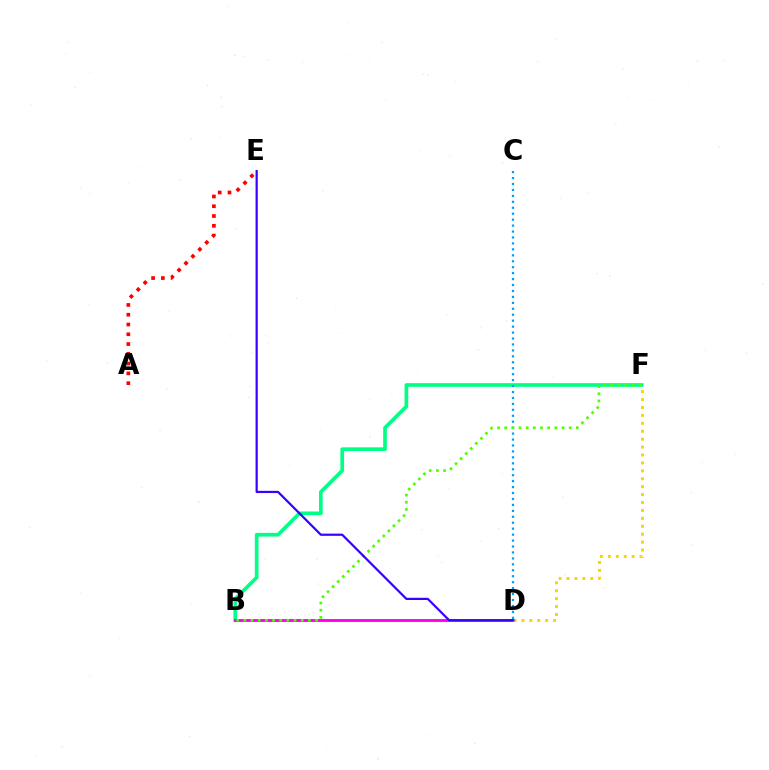{('B', 'F'): [{'color': '#00ff86', 'line_style': 'solid', 'thickness': 2.65}, {'color': '#4fff00', 'line_style': 'dotted', 'thickness': 1.95}], ('C', 'D'): [{'color': '#009eff', 'line_style': 'dotted', 'thickness': 1.61}], ('A', 'E'): [{'color': '#ff0000', 'line_style': 'dotted', 'thickness': 2.66}], ('B', 'D'): [{'color': '#ff00ed', 'line_style': 'solid', 'thickness': 2.08}], ('D', 'F'): [{'color': '#ffd500', 'line_style': 'dotted', 'thickness': 2.15}], ('D', 'E'): [{'color': '#3700ff', 'line_style': 'solid', 'thickness': 1.59}]}